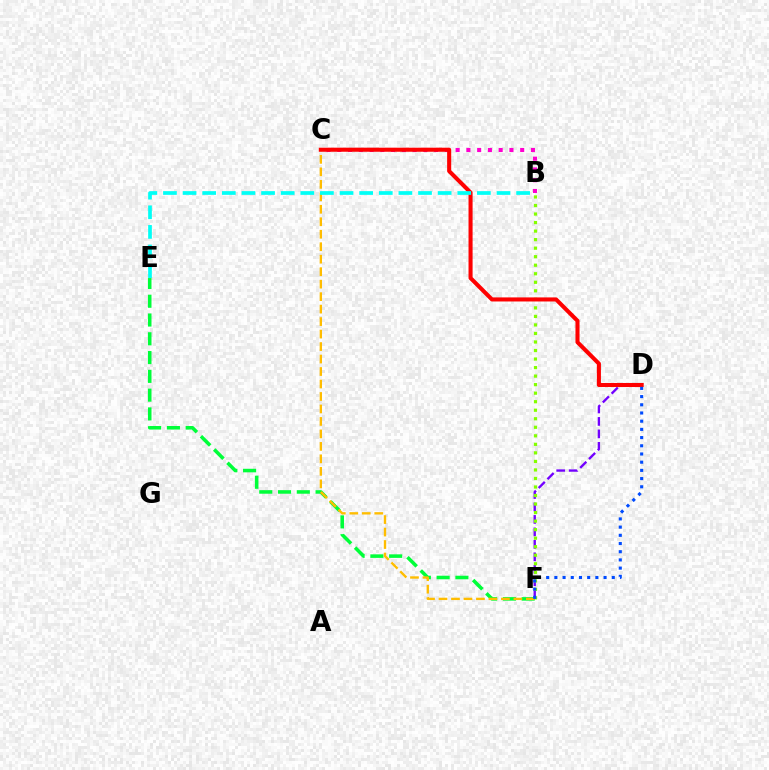{('D', 'F'): [{'color': '#7200ff', 'line_style': 'dashed', 'thickness': 1.69}, {'color': '#004bff', 'line_style': 'dotted', 'thickness': 2.23}], ('E', 'F'): [{'color': '#00ff39', 'line_style': 'dashed', 'thickness': 2.55}], ('B', 'C'): [{'color': '#ff00cf', 'line_style': 'dotted', 'thickness': 2.92}], ('C', 'F'): [{'color': '#ffbd00', 'line_style': 'dashed', 'thickness': 1.7}], ('B', 'F'): [{'color': '#84ff00', 'line_style': 'dotted', 'thickness': 2.32}], ('C', 'D'): [{'color': '#ff0000', 'line_style': 'solid', 'thickness': 2.93}], ('B', 'E'): [{'color': '#00fff6', 'line_style': 'dashed', 'thickness': 2.67}]}